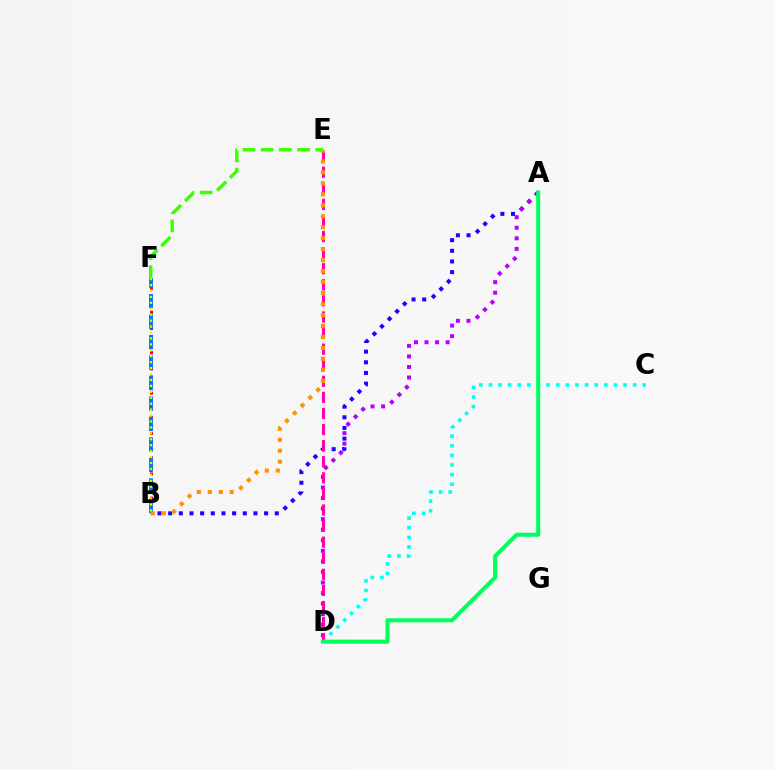{('A', 'B'): [{'color': '#2500ff', 'line_style': 'dotted', 'thickness': 2.9}], ('B', 'F'): [{'color': '#ff0000', 'line_style': 'dotted', 'thickness': 2.2}, {'color': '#0074ff', 'line_style': 'dashed', 'thickness': 2.78}, {'color': '#d1ff00', 'line_style': 'dotted', 'thickness': 1.61}], ('C', 'D'): [{'color': '#00fff6', 'line_style': 'dotted', 'thickness': 2.61}], ('A', 'D'): [{'color': '#b900ff', 'line_style': 'dotted', 'thickness': 2.87}, {'color': '#00ff5c', 'line_style': 'solid', 'thickness': 2.92}], ('D', 'E'): [{'color': '#ff00ac', 'line_style': 'dashed', 'thickness': 2.19}], ('B', 'E'): [{'color': '#ff9400', 'line_style': 'dotted', 'thickness': 2.98}], ('E', 'F'): [{'color': '#3dff00', 'line_style': 'dashed', 'thickness': 2.48}]}